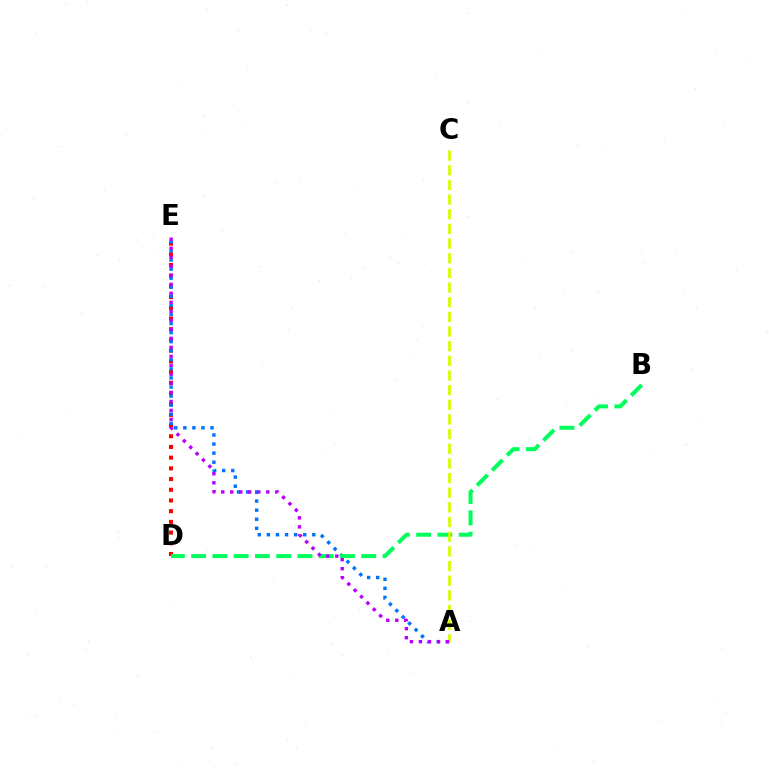{('D', 'E'): [{'color': '#ff0000', 'line_style': 'dotted', 'thickness': 2.91}], ('A', 'E'): [{'color': '#0074ff', 'line_style': 'dotted', 'thickness': 2.46}, {'color': '#b900ff', 'line_style': 'dotted', 'thickness': 2.45}], ('B', 'D'): [{'color': '#00ff5c', 'line_style': 'dashed', 'thickness': 2.89}], ('A', 'C'): [{'color': '#d1ff00', 'line_style': 'dashed', 'thickness': 1.99}]}